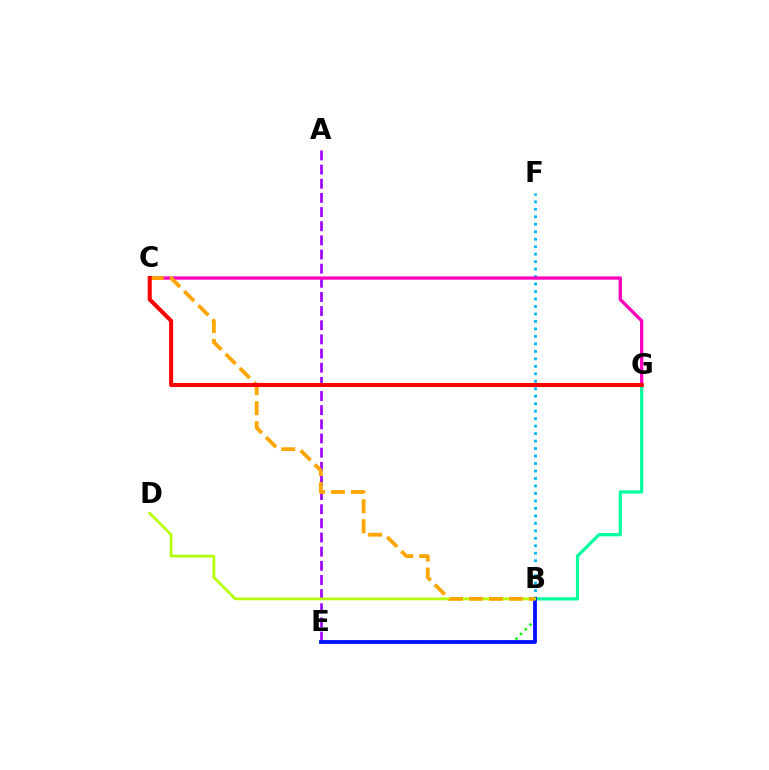{('B', 'G'): [{'color': '#00ff9d', 'line_style': 'solid', 'thickness': 2.3}], ('A', 'E'): [{'color': '#9b00ff', 'line_style': 'dashed', 'thickness': 1.92}], ('B', 'F'): [{'color': '#00b5ff', 'line_style': 'dotted', 'thickness': 2.03}], ('C', 'G'): [{'color': '#ff00bd', 'line_style': 'solid', 'thickness': 2.37}, {'color': '#ff0000', 'line_style': 'solid', 'thickness': 2.92}], ('B', 'E'): [{'color': '#08ff00', 'line_style': 'dotted', 'thickness': 1.79}, {'color': '#0010ff', 'line_style': 'solid', 'thickness': 2.75}], ('B', 'D'): [{'color': '#b3ff00', 'line_style': 'solid', 'thickness': 1.96}], ('B', 'C'): [{'color': '#ffa500', 'line_style': 'dashed', 'thickness': 2.72}]}